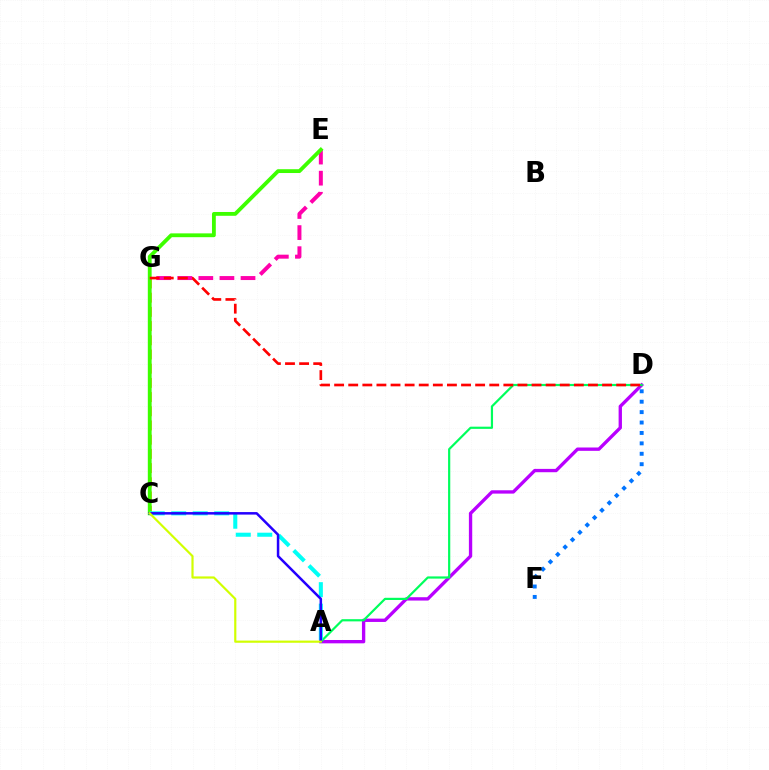{('D', 'F'): [{'color': '#0074ff', 'line_style': 'dotted', 'thickness': 2.83}], ('E', 'G'): [{'color': '#ff00ac', 'line_style': 'dashed', 'thickness': 2.87}], ('A', 'D'): [{'color': '#b900ff', 'line_style': 'solid', 'thickness': 2.4}, {'color': '#00ff5c', 'line_style': 'solid', 'thickness': 1.58}], ('C', 'G'): [{'color': '#ff9400', 'line_style': 'dashed', 'thickness': 1.93}], ('C', 'E'): [{'color': '#3dff00', 'line_style': 'solid', 'thickness': 2.75}], ('D', 'G'): [{'color': '#ff0000', 'line_style': 'dashed', 'thickness': 1.92}], ('A', 'C'): [{'color': '#00fff6', 'line_style': 'dashed', 'thickness': 2.92}, {'color': '#2500ff', 'line_style': 'solid', 'thickness': 1.81}, {'color': '#d1ff00', 'line_style': 'solid', 'thickness': 1.57}]}